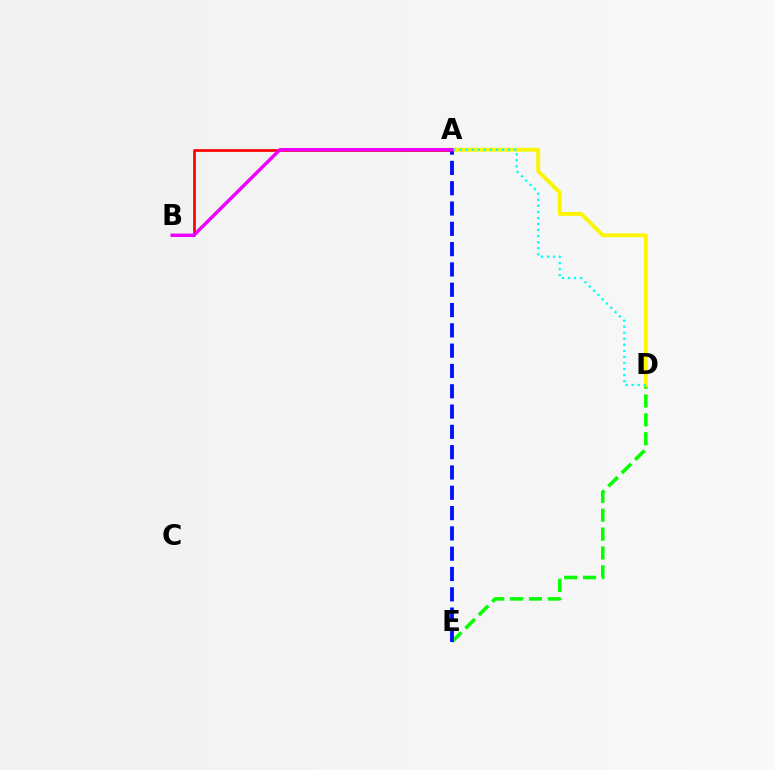{('D', 'E'): [{'color': '#08ff00', 'line_style': 'dashed', 'thickness': 2.56}], ('A', 'D'): [{'color': '#fcf500', 'line_style': 'solid', 'thickness': 2.78}, {'color': '#00fff6', 'line_style': 'dotted', 'thickness': 1.65}], ('A', 'B'): [{'color': '#ff0000', 'line_style': 'solid', 'thickness': 1.93}, {'color': '#ee00ff', 'line_style': 'solid', 'thickness': 2.47}], ('A', 'E'): [{'color': '#0010ff', 'line_style': 'dashed', 'thickness': 2.76}]}